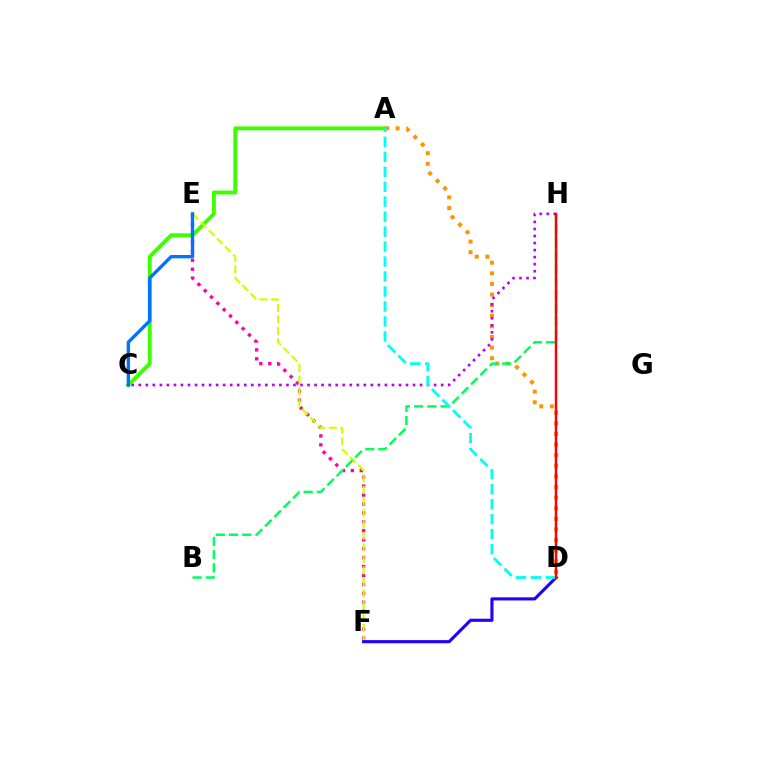{('E', 'F'): [{'color': '#ff00ac', 'line_style': 'dotted', 'thickness': 2.43}, {'color': '#d1ff00', 'line_style': 'dashed', 'thickness': 1.56}], ('A', 'C'): [{'color': '#3dff00', 'line_style': 'solid', 'thickness': 2.82}], ('A', 'D'): [{'color': '#ff9400', 'line_style': 'dotted', 'thickness': 2.88}, {'color': '#00fff6', 'line_style': 'dashed', 'thickness': 2.03}], ('C', 'E'): [{'color': '#0074ff', 'line_style': 'solid', 'thickness': 2.42}], ('C', 'H'): [{'color': '#b900ff', 'line_style': 'dotted', 'thickness': 1.91}], ('B', 'H'): [{'color': '#00ff5c', 'line_style': 'dashed', 'thickness': 1.79}], ('D', 'F'): [{'color': '#2500ff', 'line_style': 'solid', 'thickness': 2.26}], ('D', 'H'): [{'color': '#ff0000', 'line_style': 'solid', 'thickness': 1.75}]}